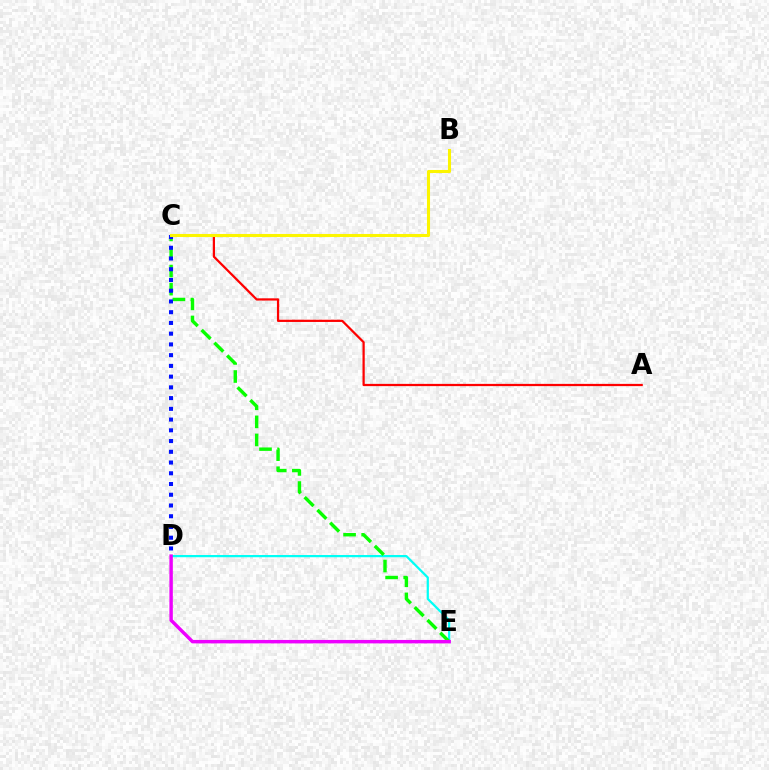{('D', 'E'): [{'color': '#00fff6', 'line_style': 'solid', 'thickness': 1.61}, {'color': '#ee00ff', 'line_style': 'solid', 'thickness': 2.47}], ('C', 'E'): [{'color': '#08ff00', 'line_style': 'dashed', 'thickness': 2.45}], ('A', 'C'): [{'color': '#ff0000', 'line_style': 'solid', 'thickness': 1.61}], ('C', 'D'): [{'color': '#0010ff', 'line_style': 'dotted', 'thickness': 2.92}], ('B', 'C'): [{'color': '#fcf500', 'line_style': 'solid', 'thickness': 2.2}]}